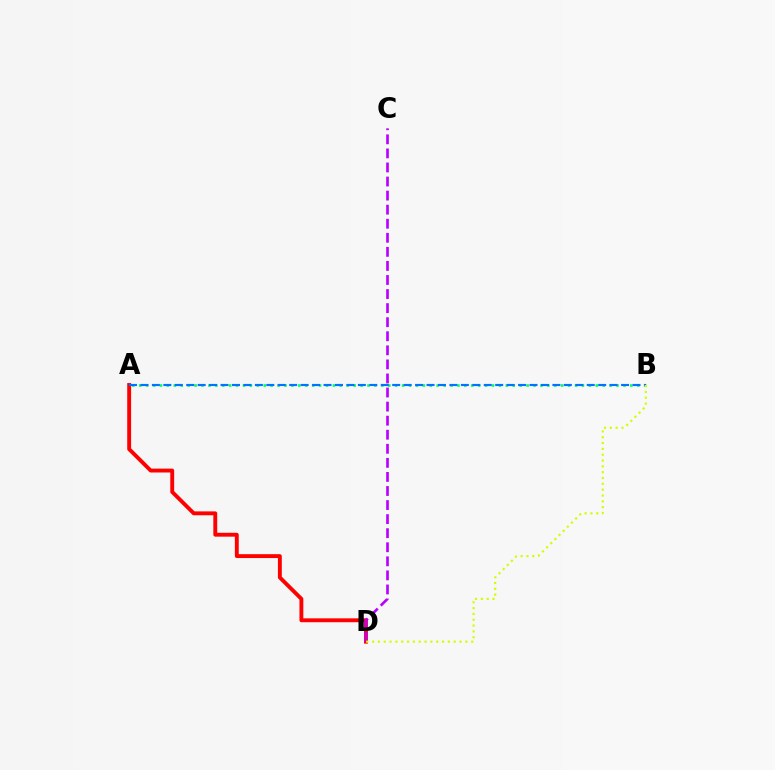{('A', 'D'): [{'color': '#ff0000', 'line_style': 'solid', 'thickness': 2.8}], ('C', 'D'): [{'color': '#b900ff', 'line_style': 'dashed', 'thickness': 1.91}], ('A', 'B'): [{'color': '#00ff5c', 'line_style': 'dotted', 'thickness': 1.88}, {'color': '#0074ff', 'line_style': 'dashed', 'thickness': 1.55}], ('B', 'D'): [{'color': '#d1ff00', 'line_style': 'dotted', 'thickness': 1.58}]}